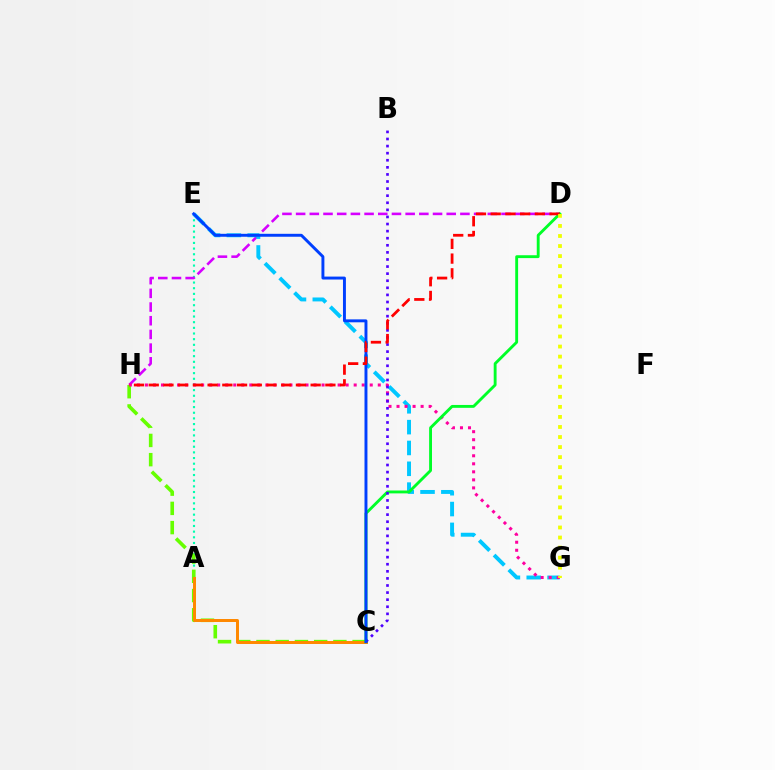{('A', 'E'): [{'color': '#00ffaf', 'line_style': 'dotted', 'thickness': 1.54}], ('C', 'H'): [{'color': '#66ff00', 'line_style': 'dashed', 'thickness': 2.61}], ('D', 'H'): [{'color': '#d600ff', 'line_style': 'dashed', 'thickness': 1.86}, {'color': '#ff0000', 'line_style': 'dashed', 'thickness': 2.0}], ('A', 'C'): [{'color': '#ff8800', 'line_style': 'solid', 'thickness': 2.14}], ('E', 'G'): [{'color': '#00c7ff', 'line_style': 'dashed', 'thickness': 2.83}], ('G', 'H'): [{'color': '#ff00a0', 'line_style': 'dotted', 'thickness': 2.18}], ('C', 'D'): [{'color': '#00ff27', 'line_style': 'solid', 'thickness': 2.07}], ('B', 'C'): [{'color': '#4f00ff', 'line_style': 'dotted', 'thickness': 1.93}], ('C', 'E'): [{'color': '#003fff', 'line_style': 'solid', 'thickness': 2.11}], ('D', 'G'): [{'color': '#eeff00', 'line_style': 'dotted', 'thickness': 2.73}]}